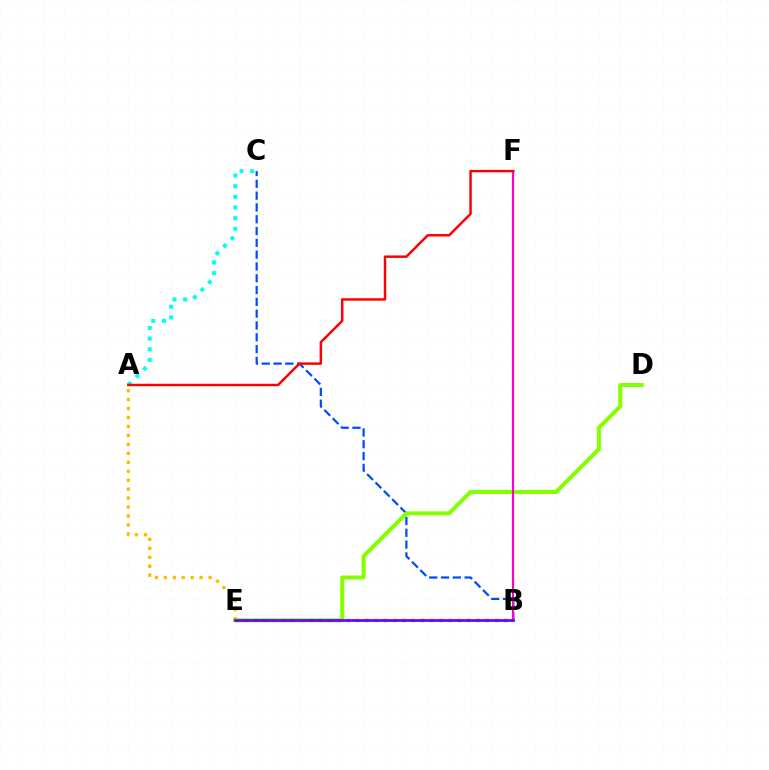{('A', 'E'): [{'color': '#ffbd00', 'line_style': 'dotted', 'thickness': 2.43}], ('B', 'C'): [{'color': '#004bff', 'line_style': 'dashed', 'thickness': 1.6}], ('A', 'C'): [{'color': '#00fff6', 'line_style': 'dotted', 'thickness': 2.89}], ('B', 'E'): [{'color': '#00ff39', 'line_style': 'dotted', 'thickness': 2.52}, {'color': '#7200ff', 'line_style': 'solid', 'thickness': 2.0}], ('D', 'E'): [{'color': '#84ff00', 'line_style': 'solid', 'thickness': 2.89}], ('B', 'F'): [{'color': '#ff00cf', 'line_style': 'solid', 'thickness': 1.55}], ('A', 'F'): [{'color': '#ff0000', 'line_style': 'solid', 'thickness': 1.78}]}